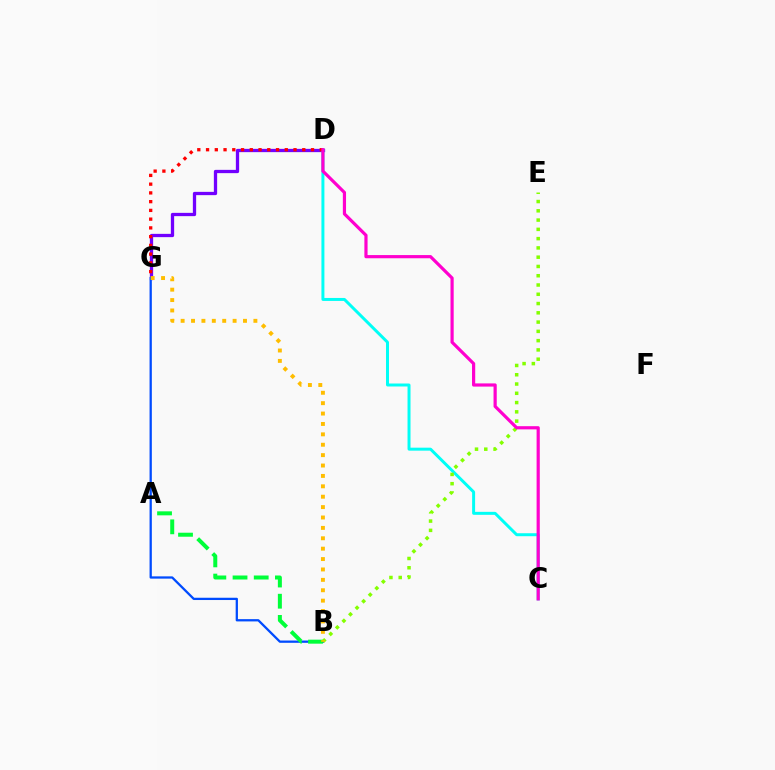{('D', 'G'): [{'color': '#7200ff', 'line_style': 'solid', 'thickness': 2.36}, {'color': '#ff0000', 'line_style': 'dotted', 'thickness': 2.38}], ('B', 'G'): [{'color': '#004bff', 'line_style': 'solid', 'thickness': 1.64}, {'color': '#ffbd00', 'line_style': 'dotted', 'thickness': 2.82}], ('A', 'B'): [{'color': '#00ff39', 'line_style': 'dashed', 'thickness': 2.88}], ('C', 'D'): [{'color': '#00fff6', 'line_style': 'solid', 'thickness': 2.14}, {'color': '#ff00cf', 'line_style': 'solid', 'thickness': 2.3}], ('B', 'E'): [{'color': '#84ff00', 'line_style': 'dotted', 'thickness': 2.52}]}